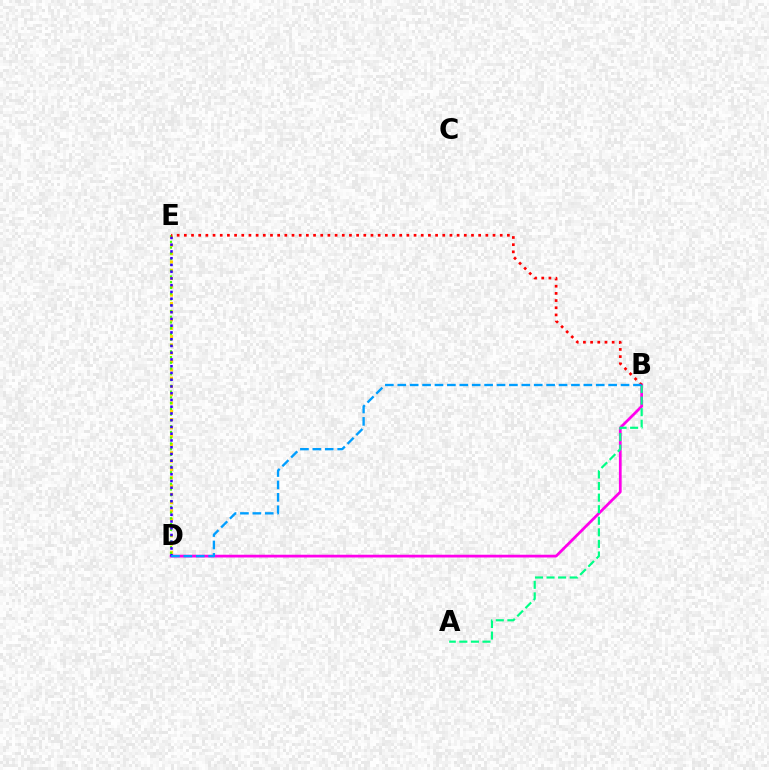{('B', 'D'): [{'color': '#ff00ed', 'line_style': 'solid', 'thickness': 1.99}, {'color': '#009eff', 'line_style': 'dashed', 'thickness': 1.69}], ('D', 'E'): [{'color': '#ffd500', 'line_style': 'dotted', 'thickness': 2.25}, {'color': '#4fff00', 'line_style': 'dotted', 'thickness': 1.56}, {'color': '#3700ff', 'line_style': 'dotted', 'thickness': 1.83}], ('A', 'B'): [{'color': '#00ff86', 'line_style': 'dashed', 'thickness': 1.57}], ('B', 'E'): [{'color': '#ff0000', 'line_style': 'dotted', 'thickness': 1.95}]}